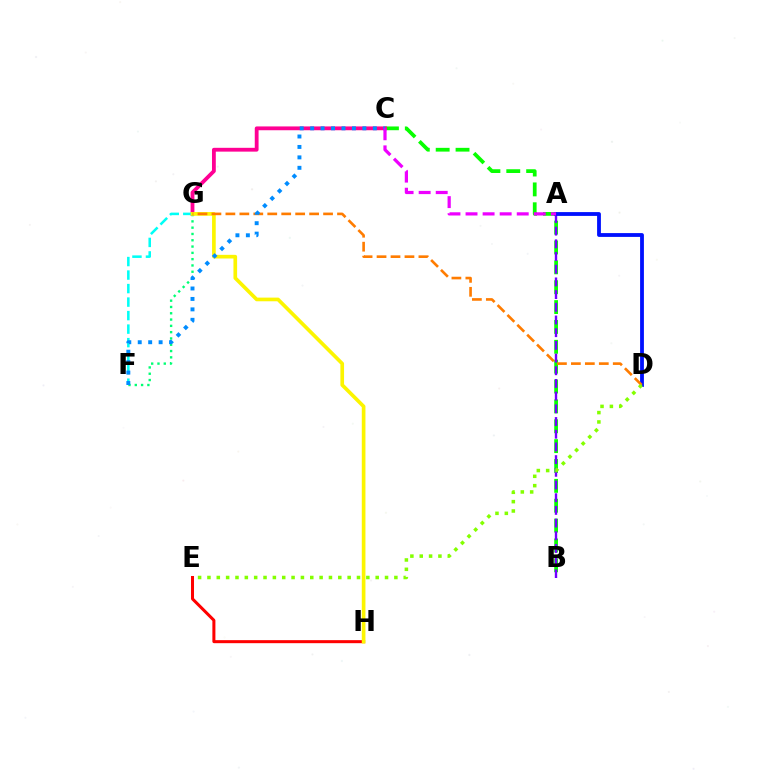{('B', 'C'): [{'color': '#08ff00', 'line_style': 'dashed', 'thickness': 2.7}], ('A', 'B'): [{'color': '#7200ff', 'line_style': 'dashed', 'thickness': 1.72}], ('C', 'G'): [{'color': '#ff0094', 'line_style': 'solid', 'thickness': 2.74}], ('E', 'H'): [{'color': '#ff0000', 'line_style': 'solid', 'thickness': 2.18}], ('F', 'G'): [{'color': '#00fff6', 'line_style': 'dashed', 'thickness': 1.84}, {'color': '#00ff74', 'line_style': 'dotted', 'thickness': 1.71}], ('A', 'D'): [{'color': '#0010ff', 'line_style': 'solid', 'thickness': 2.74}], ('G', 'H'): [{'color': '#fcf500', 'line_style': 'solid', 'thickness': 2.64}], ('D', 'G'): [{'color': '#ff7c00', 'line_style': 'dashed', 'thickness': 1.9}], ('D', 'E'): [{'color': '#84ff00', 'line_style': 'dotted', 'thickness': 2.54}], ('C', 'F'): [{'color': '#008cff', 'line_style': 'dotted', 'thickness': 2.84}], ('A', 'C'): [{'color': '#ee00ff', 'line_style': 'dashed', 'thickness': 2.32}]}